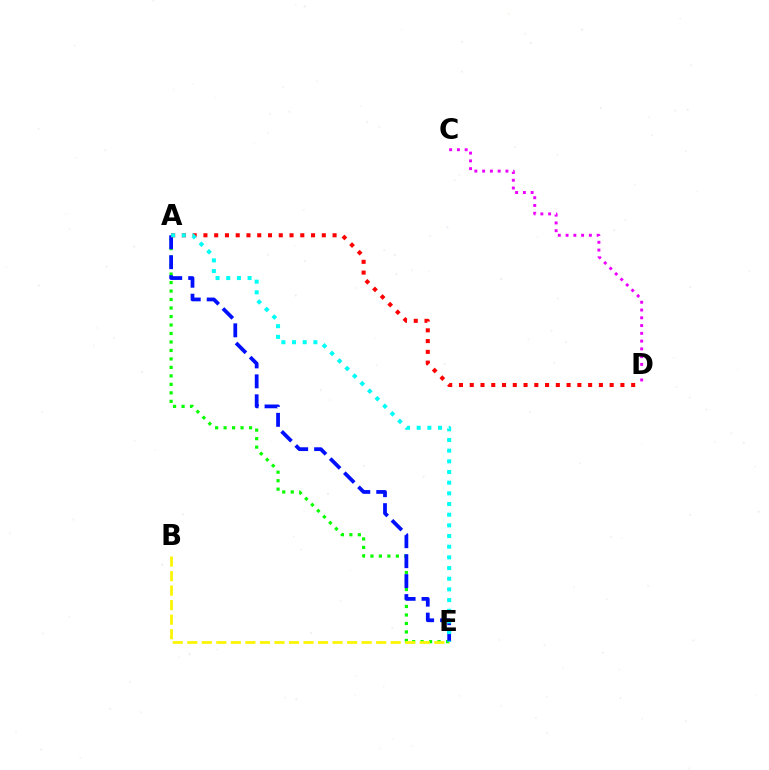{('C', 'D'): [{'color': '#ee00ff', 'line_style': 'dotted', 'thickness': 2.11}], ('A', 'E'): [{'color': '#08ff00', 'line_style': 'dotted', 'thickness': 2.31}, {'color': '#0010ff', 'line_style': 'dashed', 'thickness': 2.71}, {'color': '#00fff6', 'line_style': 'dotted', 'thickness': 2.9}], ('A', 'D'): [{'color': '#ff0000', 'line_style': 'dotted', 'thickness': 2.92}], ('B', 'E'): [{'color': '#fcf500', 'line_style': 'dashed', 'thickness': 1.97}]}